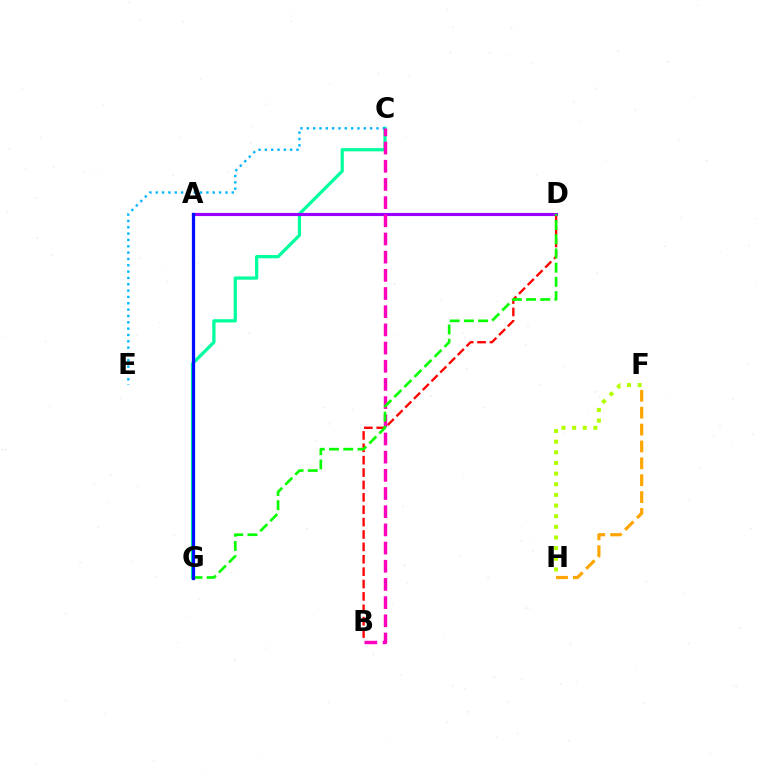{('B', 'D'): [{'color': '#ff0000', 'line_style': 'dashed', 'thickness': 1.68}], ('C', 'G'): [{'color': '#00ff9d', 'line_style': 'solid', 'thickness': 2.34}], ('A', 'D'): [{'color': '#9b00ff', 'line_style': 'solid', 'thickness': 2.26}], ('C', 'E'): [{'color': '#00b5ff', 'line_style': 'dotted', 'thickness': 1.72}], ('B', 'C'): [{'color': '#ff00bd', 'line_style': 'dashed', 'thickness': 2.47}], ('F', 'H'): [{'color': '#b3ff00', 'line_style': 'dotted', 'thickness': 2.89}, {'color': '#ffa500', 'line_style': 'dashed', 'thickness': 2.29}], ('D', 'G'): [{'color': '#08ff00', 'line_style': 'dashed', 'thickness': 1.93}], ('A', 'G'): [{'color': '#0010ff', 'line_style': 'solid', 'thickness': 2.35}]}